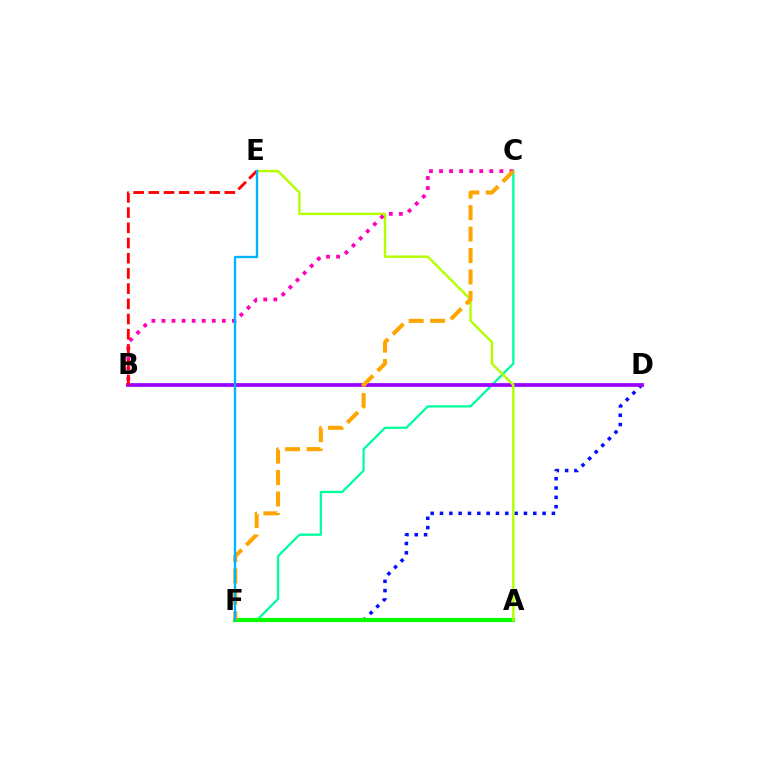{('C', 'F'): [{'color': '#00ff9d', 'line_style': 'solid', 'thickness': 1.64}, {'color': '#ffa500', 'line_style': 'dashed', 'thickness': 2.91}], ('D', 'F'): [{'color': '#0010ff', 'line_style': 'dotted', 'thickness': 2.53}], ('B', 'D'): [{'color': '#9b00ff', 'line_style': 'solid', 'thickness': 2.71}], ('A', 'F'): [{'color': '#08ff00', 'line_style': 'solid', 'thickness': 2.99}], ('A', 'E'): [{'color': '#b3ff00', 'line_style': 'solid', 'thickness': 1.74}], ('B', 'C'): [{'color': '#ff00bd', 'line_style': 'dotted', 'thickness': 2.73}], ('B', 'E'): [{'color': '#ff0000', 'line_style': 'dashed', 'thickness': 2.06}], ('E', 'F'): [{'color': '#00b5ff', 'line_style': 'solid', 'thickness': 1.69}]}